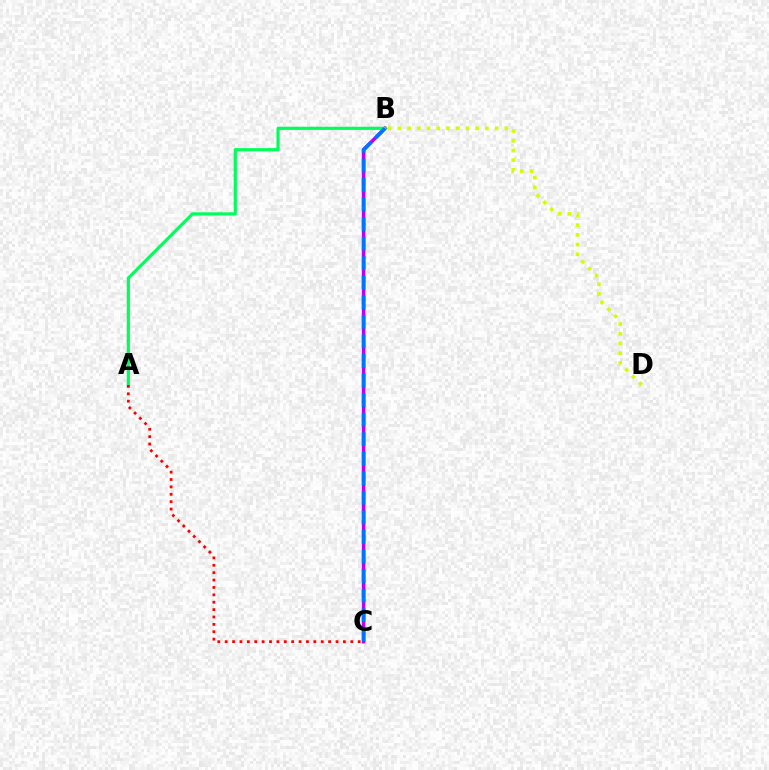{('B', 'C'): [{'color': '#b900ff', 'line_style': 'solid', 'thickness': 2.55}, {'color': '#0074ff', 'line_style': 'dashed', 'thickness': 2.66}], ('B', 'D'): [{'color': '#d1ff00', 'line_style': 'dotted', 'thickness': 2.64}], ('A', 'B'): [{'color': '#00ff5c', 'line_style': 'solid', 'thickness': 2.29}], ('A', 'C'): [{'color': '#ff0000', 'line_style': 'dotted', 'thickness': 2.01}]}